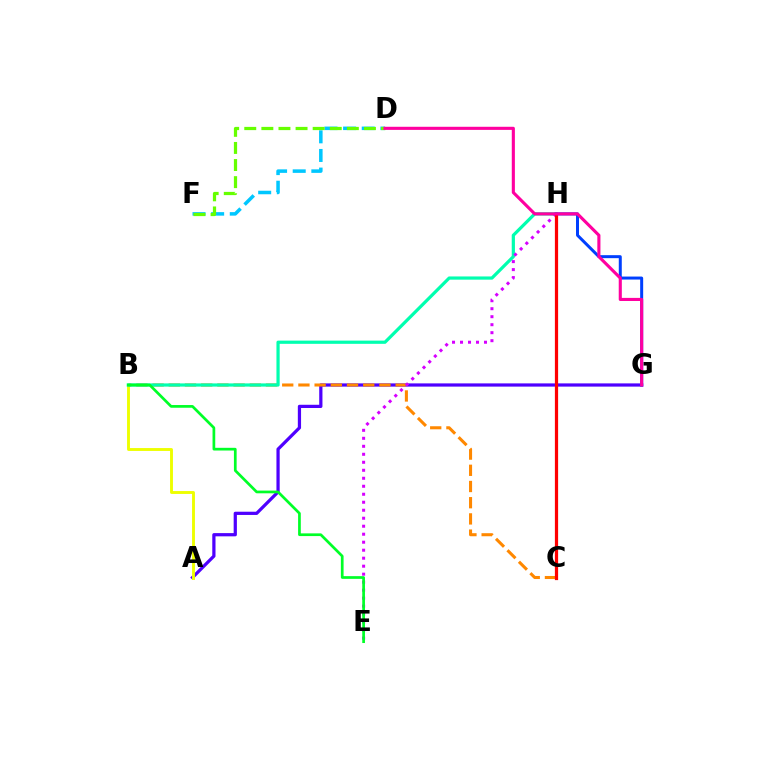{('A', 'G'): [{'color': '#4f00ff', 'line_style': 'solid', 'thickness': 2.33}], ('A', 'B'): [{'color': '#eeff00', 'line_style': 'solid', 'thickness': 2.08}], ('B', 'C'): [{'color': '#ff8800', 'line_style': 'dashed', 'thickness': 2.2}], ('B', 'H'): [{'color': '#00ffaf', 'line_style': 'solid', 'thickness': 2.31}], ('D', 'F'): [{'color': '#00c7ff', 'line_style': 'dashed', 'thickness': 2.53}, {'color': '#66ff00', 'line_style': 'dashed', 'thickness': 2.32}], ('G', 'H'): [{'color': '#003fff', 'line_style': 'solid', 'thickness': 2.16}], ('E', 'H'): [{'color': '#d600ff', 'line_style': 'dotted', 'thickness': 2.17}], ('B', 'E'): [{'color': '#00ff27', 'line_style': 'solid', 'thickness': 1.95}], ('C', 'H'): [{'color': '#ff0000', 'line_style': 'solid', 'thickness': 2.32}], ('D', 'G'): [{'color': '#ff00a0', 'line_style': 'solid', 'thickness': 2.23}]}